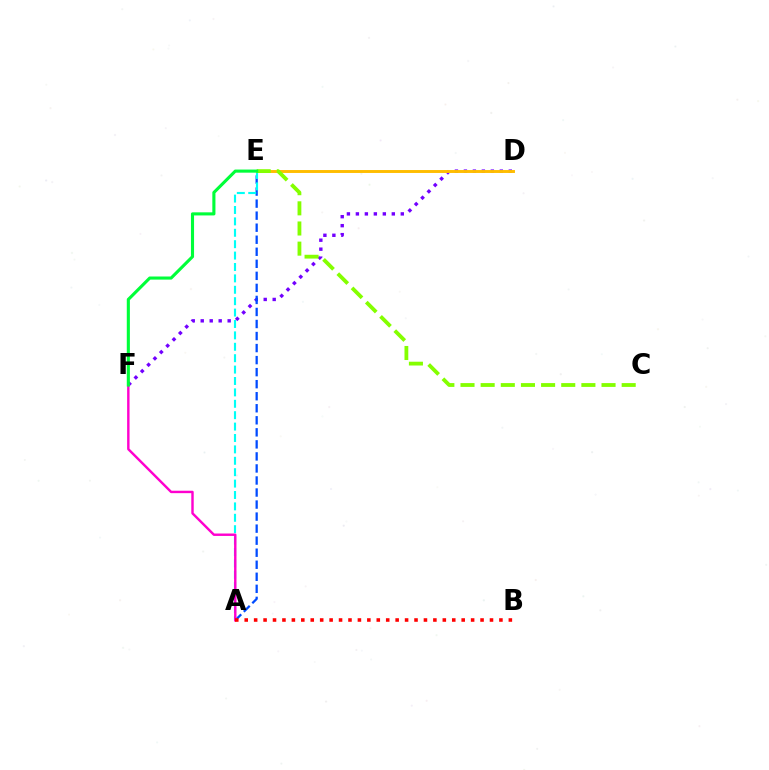{('D', 'F'): [{'color': '#7200ff', 'line_style': 'dotted', 'thickness': 2.44}], ('A', 'E'): [{'color': '#004bff', 'line_style': 'dashed', 'thickness': 1.64}, {'color': '#00fff6', 'line_style': 'dashed', 'thickness': 1.55}], ('D', 'E'): [{'color': '#ffbd00', 'line_style': 'solid', 'thickness': 2.11}], ('A', 'F'): [{'color': '#ff00cf', 'line_style': 'solid', 'thickness': 1.74}], ('A', 'B'): [{'color': '#ff0000', 'line_style': 'dotted', 'thickness': 2.56}], ('C', 'E'): [{'color': '#84ff00', 'line_style': 'dashed', 'thickness': 2.74}], ('E', 'F'): [{'color': '#00ff39', 'line_style': 'solid', 'thickness': 2.24}]}